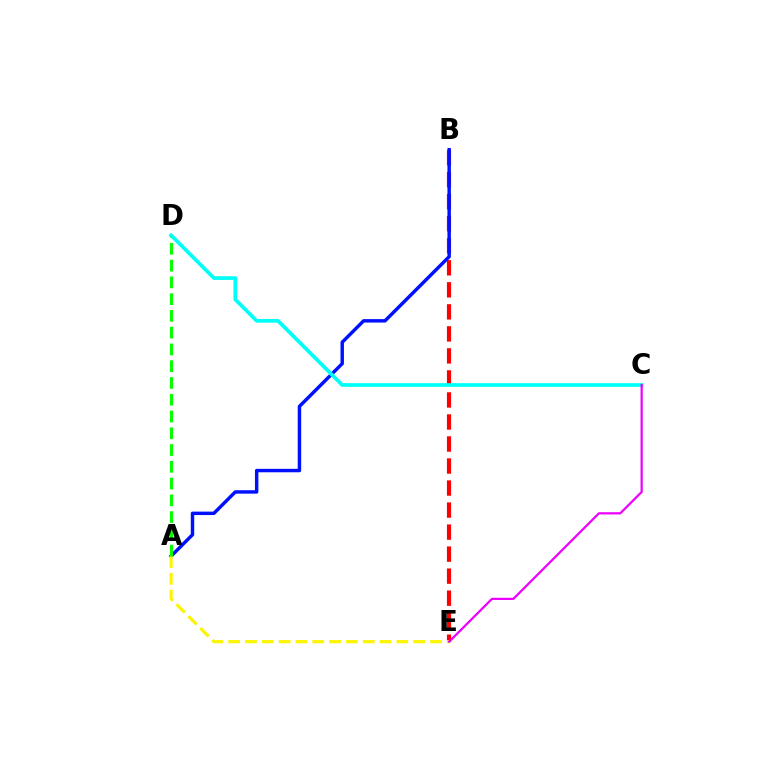{('B', 'E'): [{'color': '#ff0000', 'line_style': 'dashed', 'thickness': 2.99}], ('A', 'B'): [{'color': '#0010ff', 'line_style': 'solid', 'thickness': 2.48}], ('A', 'E'): [{'color': '#fcf500', 'line_style': 'dashed', 'thickness': 2.28}], ('A', 'D'): [{'color': '#08ff00', 'line_style': 'dashed', 'thickness': 2.28}], ('C', 'D'): [{'color': '#00fff6', 'line_style': 'solid', 'thickness': 2.67}], ('C', 'E'): [{'color': '#ee00ff', 'line_style': 'solid', 'thickness': 1.61}]}